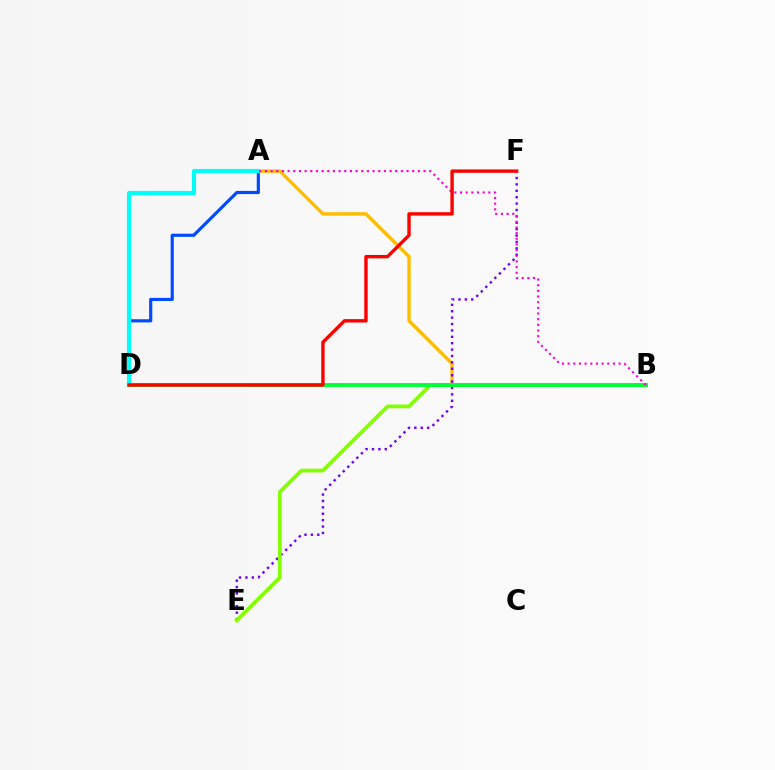{('A', 'B'): [{'color': '#ffbd00', 'line_style': 'solid', 'thickness': 2.45}, {'color': '#ff00cf', 'line_style': 'dotted', 'thickness': 1.54}], ('A', 'D'): [{'color': '#004bff', 'line_style': 'solid', 'thickness': 2.28}, {'color': '#00fff6', 'line_style': 'solid', 'thickness': 2.99}], ('E', 'F'): [{'color': '#7200ff', 'line_style': 'dotted', 'thickness': 1.74}], ('B', 'E'): [{'color': '#84ff00', 'line_style': 'solid', 'thickness': 2.7}], ('B', 'D'): [{'color': '#00ff39', 'line_style': 'solid', 'thickness': 2.77}], ('D', 'F'): [{'color': '#ff0000', 'line_style': 'solid', 'thickness': 2.43}]}